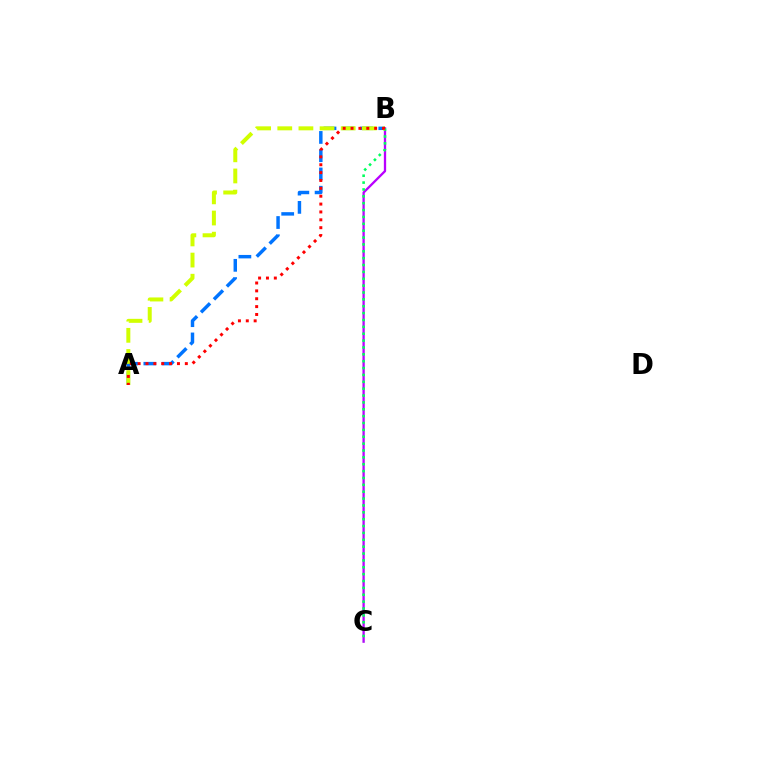{('B', 'C'): [{'color': '#b900ff', 'line_style': 'solid', 'thickness': 1.66}, {'color': '#00ff5c', 'line_style': 'dotted', 'thickness': 1.87}], ('A', 'B'): [{'color': '#0074ff', 'line_style': 'dashed', 'thickness': 2.48}, {'color': '#d1ff00', 'line_style': 'dashed', 'thickness': 2.87}, {'color': '#ff0000', 'line_style': 'dotted', 'thickness': 2.14}]}